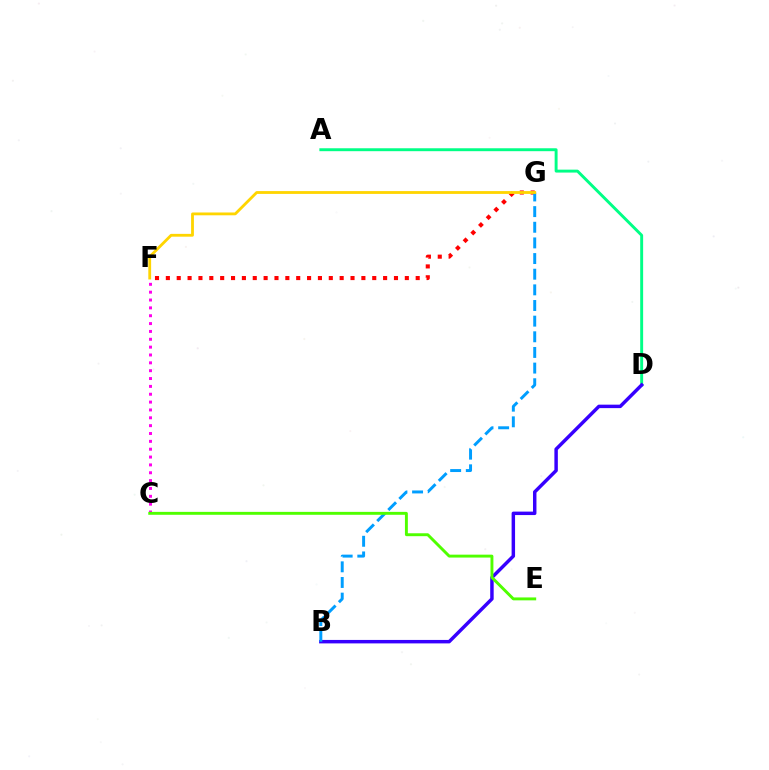{('A', 'D'): [{'color': '#00ff86', 'line_style': 'solid', 'thickness': 2.1}], ('C', 'F'): [{'color': '#ff00ed', 'line_style': 'dotted', 'thickness': 2.13}], ('F', 'G'): [{'color': '#ff0000', 'line_style': 'dotted', 'thickness': 2.95}, {'color': '#ffd500', 'line_style': 'solid', 'thickness': 2.03}], ('B', 'D'): [{'color': '#3700ff', 'line_style': 'solid', 'thickness': 2.49}], ('B', 'G'): [{'color': '#009eff', 'line_style': 'dashed', 'thickness': 2.13}], ('C', 'E'): [{'color': '#4fff00', 'line_style': 'solid', 'thickness': 2.1}]}